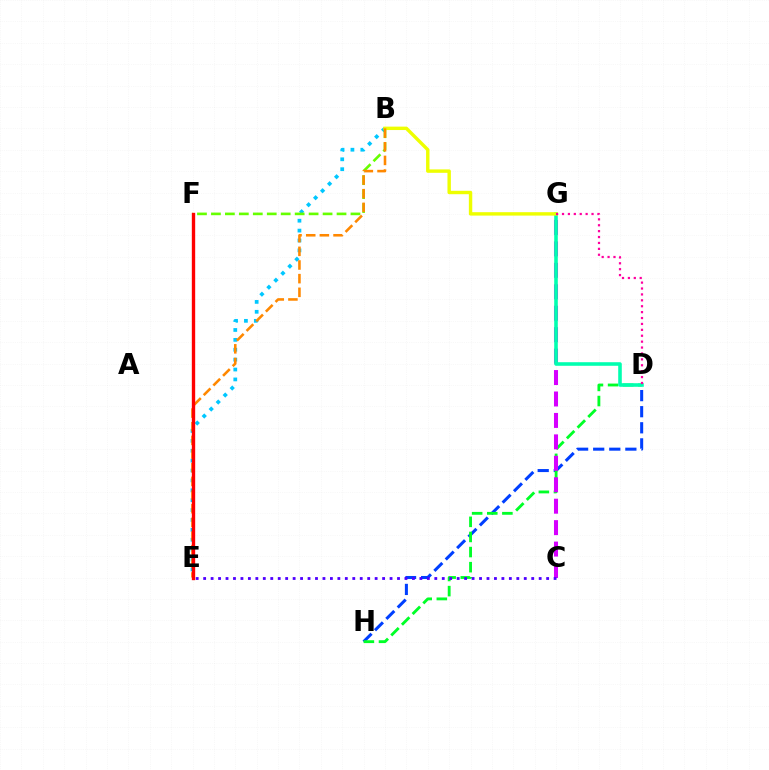{('D', 'H'): [{'color': '#003fff', 'line_style': 'dashed', 'thickness': 2.19}, {'color': '#00ff27', 'line_style': 'dashed', 'thickness': 2.05}], ('B', 'E'): [{'color': '#00c7ff', 'line_style': 'dotted', 'thickness': 2.69}, {'color': '#ff8800', 'line_style': 'dashed', 'thickness': 1.86}], ('B', 'F'): [{'color': '#66ff00', 'line_style': 'dashed', 'thickness': 1.9}], ('C', 'G'): [{'color': '#d600ff', 'line_style': 'dashed', 'thickness': 2.91}], ('D', 'G'): [{'color': '#00ffaf', 'line_style': 'solid', 'thickness': 2.58}, {'color': '#ff00a0', 'line_style': 'dotted', 'thickness': 1.6}], ('B', 'G'): [{'color': '#eeff00', 'line_style': 'solid', 'thickness': 2.46}], ('C', 'E'): [{'color': '#4f00ff', 'line_style': 'dotted', 'thickness': 2.03}], ('E', 'F'): [{'color': '#ff0000', 'line_style': 'solid', 'thickness': 2.42}]}